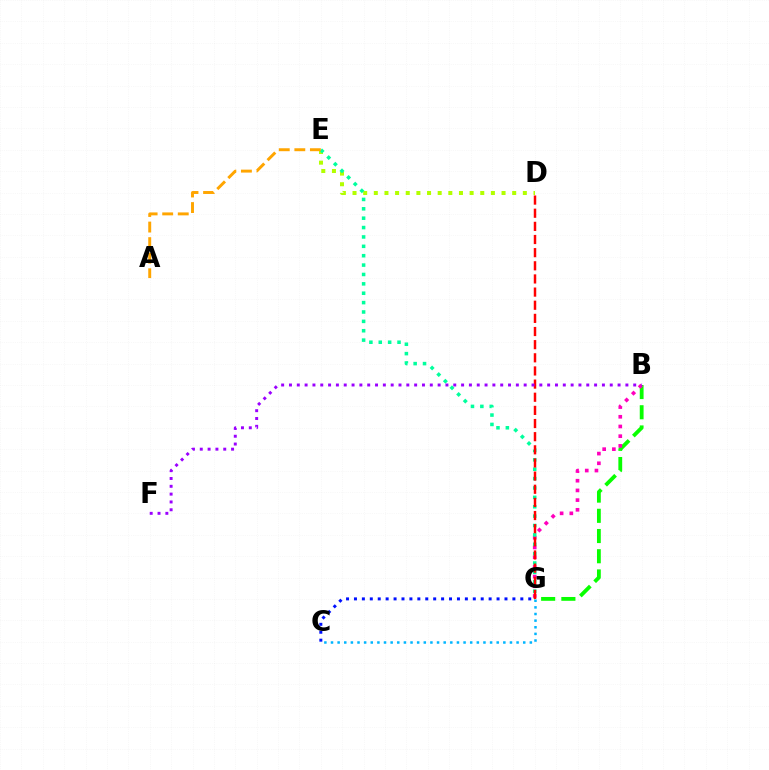{('C', 'G'): [{'color': '#0010ff', 'line_style': 'dotted', 'thickness': 2.15}, {'color': '#00b5ff', 'line_style': 'dotted', 'thickness': 1.8}], ('B', 'G'): [{'color': '#08ff00', 'line_style': 'dashed', 'thickness': 2.75}, {'color': '#ff00bd', 'line_style': 'dotted', 'thickness': 2.64}], ('D', 'E'): [{'color': '#b3ff00', 'line_style': 'dotted', 'thickness': 2.89}], ('E', 'G'): [{'color': '#00ff9d', 'line_style': 'dotted', 'thickness': 2.55}], ('D', 'G'): [{'color': '#ff0000', 'line_style': 'dashed', 'thickness': 1.79}], ('A', 'E'): [{'color': '#ffa500', 'line_style': 'dashed', 'thickness': 2.11}], ('B', 'F'): [{'color': '#9b00ff', 'line_style': 'dotted', 'thickness': 2.13}]}